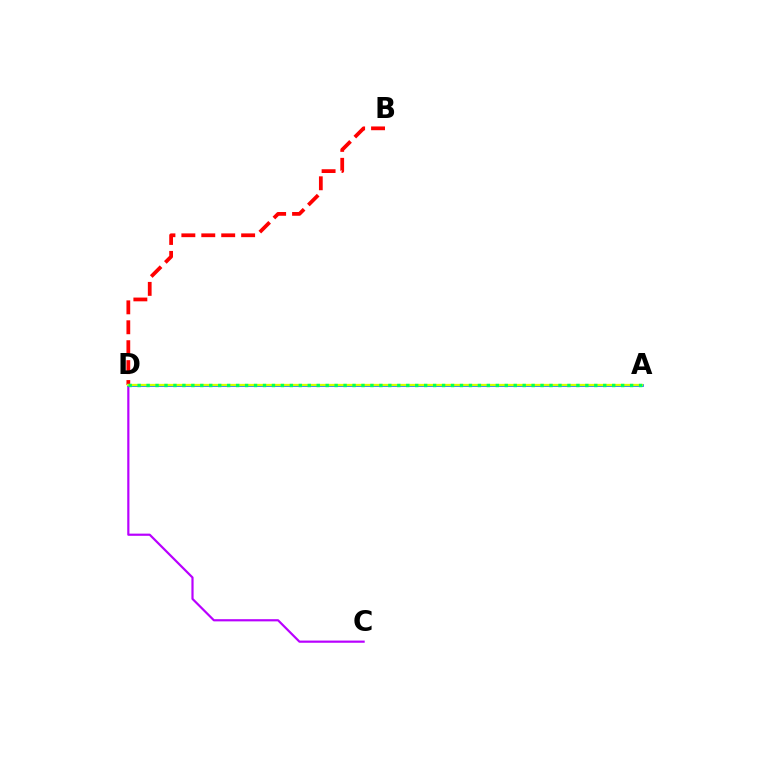{('B', 'D'): [{'color': '#ff0000', 'line_style': 'dashed', 'thickness': 2.71}], ('C', 'D'): [{'color': '#b900ff', 'line_style': 'solid', 'thickness': 1.58}], ('A', 'D'): [{'color': '#0074ff', 'line_style': 'solid', 'thickness': 1.94}, {'color': '#d1ff00', 'line_style': 'solid', 'thickness': 1.65}, {'color': '#00ff5c', 'line_style': 'dotted', 'thickness': 2.43}]}